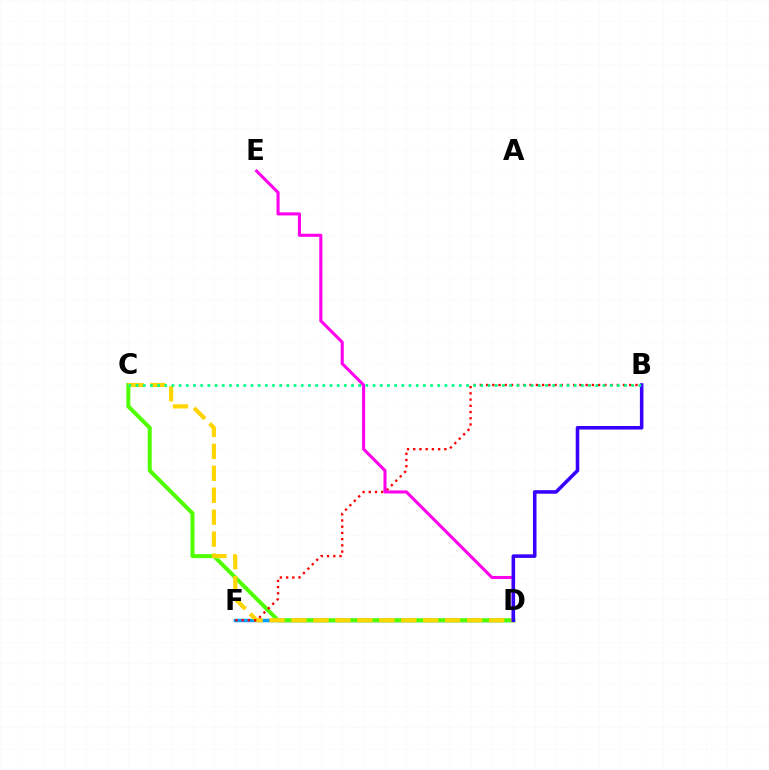{('D', 'F'): [{'color': '#009eff', 'line_style': 'solid', 'thickness': 2.5}], ('C', 'D'): [{'color': '#4fff00', 'line_style': 'solid', 'thickness': 2.88}, {'color': '#ffd500', 'line_style': 'dashed', 'thickness': 2.98}], ('B', 'F'): [{'color': '#ff0000', 'line_style': 'dotted', 'thickness': 1.69}], ('D', 'E'): [{'color': '#ff00ed', 'line_style': 'solid', 'thickness': 2.22}], ('B', 'D'): [{'color': '#3700ff', 'line_style': 'solid', 'thickness': 2.56}], ('B', 'C'): [{'color': '#00ff86', 'line_style': 'dotted', 'thickness': 1.95}]}